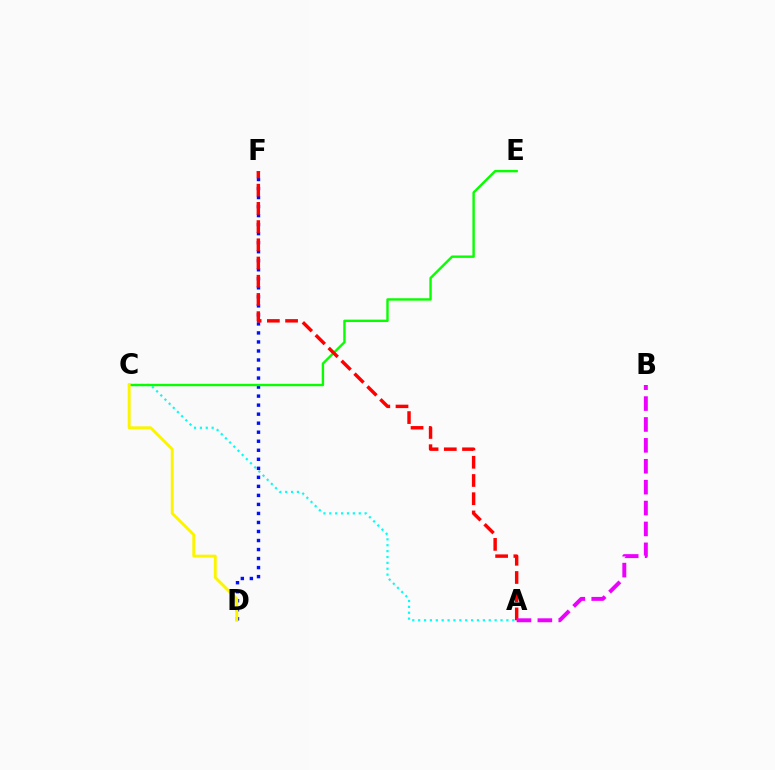{('D', 'F'): [{'color': '#0010ff', 'line_style': 'dotted', 'thickness': 2.45}], ('A', 'C'): [{'color': '#00fff6', 'line_style': 'dotted', 'thickness': 1.6}], ('C', 'E'): [{'color': '#08ff00', 'line_style': 'solid', 'thickness': 1.73}], ('C', 'D'): [{'color': '#fcf500', 'line_style': 'solid', 'thickness': 2.1}], ('A', 'F'): [{'color': '#ff0000', 'line_style': 'dashed', 'thickness': 2.47}], ('A', 'B'): [{'color': '#ee00ff', 'line_style': 'dashed', 'thickness': 2.84}]}